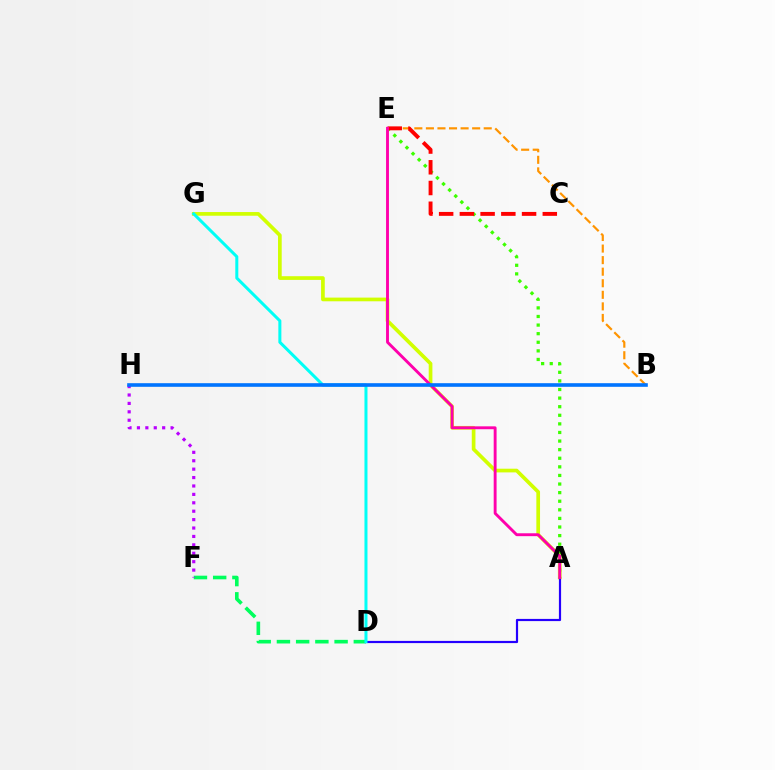{('B', 'E'): [{'color': '#ff9400', 'line_style': 'dashed', 'thickness': 1.57}], ('A', 'E'): [{'color': '#3dff00', 'line_style': 'dotted', 'thickness': 2.34}, {'color': '#ff00ac', 'line_style': 'solid', 'thickness': 2.08}], ('A', 'G'): [{'color': '#d1ff00', 'line_style': 'solid', 'thickness': 2.65}], ('D', 'F'): [{'color': '#00ff5c', 'line_style': 'dashed', 'thickness': 2.61}], ('A', 'D'): [{'color': '#2500ff', 'line_style': 'solid', 'thickness': 1.57}], ('F', 'H'): [{'color': '#b900ff', 'line_style': 'dotted', 'thickness': 2.29}], ('C', 'E'): [{'color': '#ff0000', 'line_style': 'dashed', 'thickness': 2.82}], ('D', 'G'): [{'color': '#00fff6', 'line_style': 'solid', 'thickness': 2.17}], ('B', 'H'): [{'color': '#0074ff', 'line_style': 'solid', 'thickness': 2.6}]}